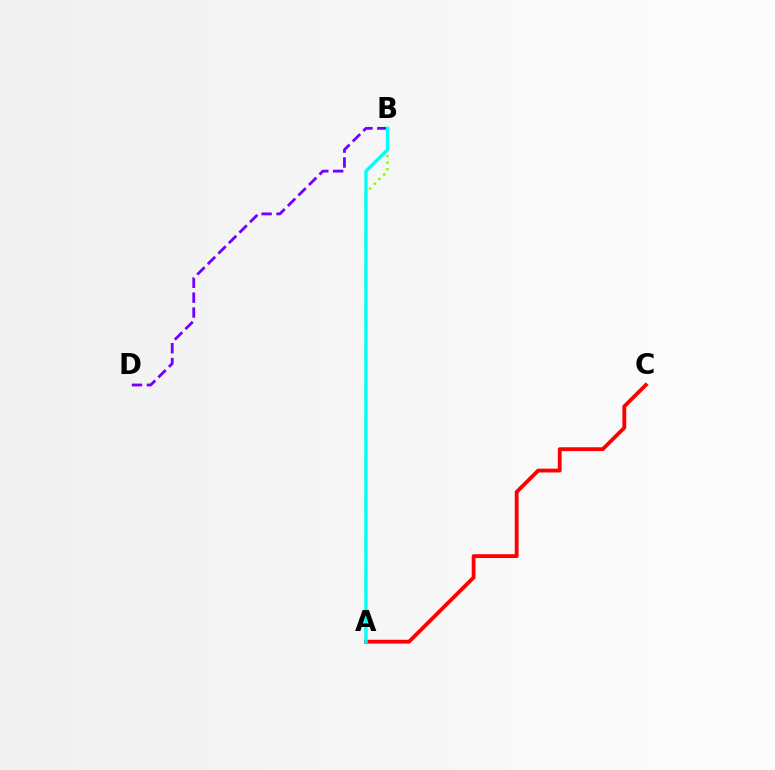{('A', 'B'): [{'color': '#84ff00', 'line_style': 'dotted', 'thickness': 1.8}, {'color': '#00fff6', 'line_style': 'solid', 'thickness': 2.4}], ('B', 'D'): [{'color': '#7200ff', 'line_style': 'dashed', 'thickness': 2.02}], ('A', 'C'): [{'color': '#ff0000', 'line_style': 'solid', 'thickness': 2.76}]}